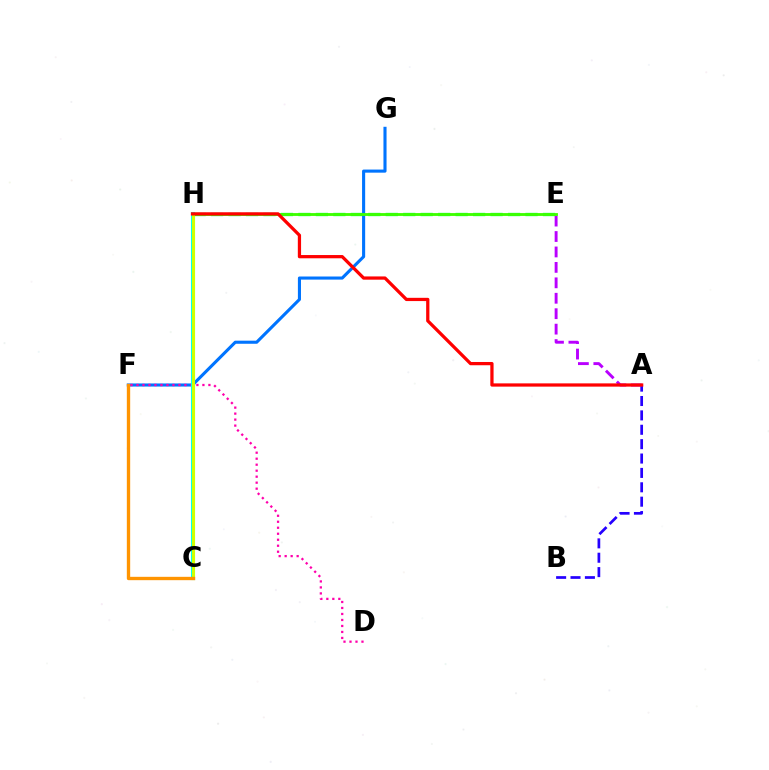{('E', 'H'): [{'color': '#00ff5c', 'line_style': 'dashed', 'thickness': 2.37}, {'color': '#3dff00', 'line_style': 'solid', 'thickness': 2.04}], ('F', 'G'): [{'color': '#0074ff', 'line_style': 'solid', 'thickness': 2.23}], ('A', 'B'): [{'color': '#2500ff', 'line_style': 'dashed', 'thickness': 1.95}], ('D', 'F'): [{'color': '#ff00ac', 'line_style': 'dotted', 'thickness': 1.63}], ('A', 'E'): [{'color': '#b900ff', 'line_style': 'dashed', 'thickness': 2.1}], ('C', 'H'): [{'color': '#00fff6', 'line_style': 'solid', 'thickness': 2.93}, {'color': '#d1ff00', 'line_style': 'solid', 'thickness': 2.2}], ('C', 'F'): [{'color': '#ff9400', 'line_style': 'solid', 'thickness': 2.41}], ('A', 'H'): [{'color': '#ff0000', 'line_style': 'solid', 'thickness': 2.34}]}